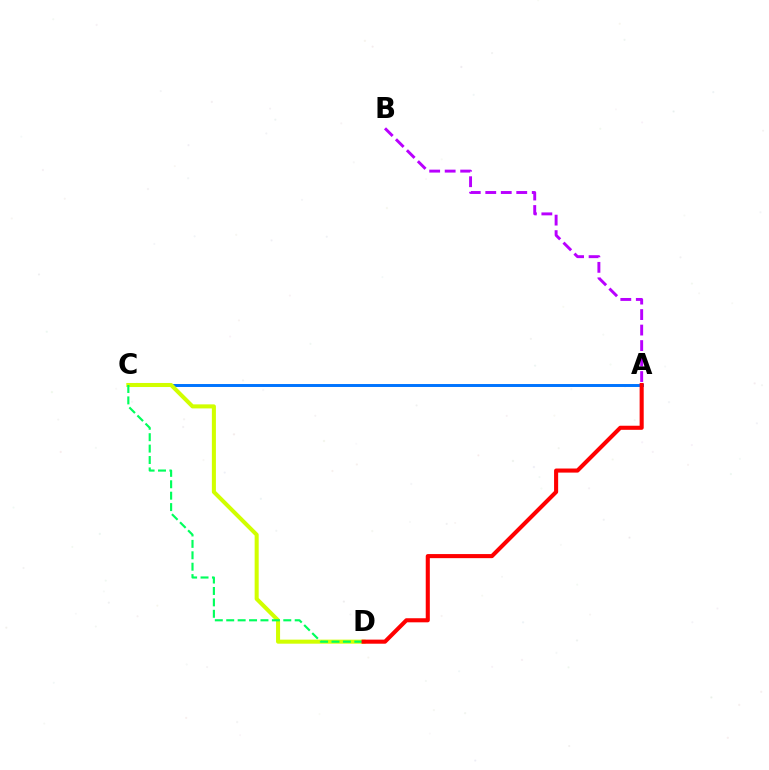{('A', 'C'): [{'color': '#0074ff', 'line_style': 'solid', 'thickness': 2.12}], ('C', 'D'): [{'color': '#d1ff00', 'line_style': 'solid', 'thickness': 2.91}, {'color': '#00ff5c', 'line_style': 'dashed', 'thickness': 1.55}], ('A', 'B'): [{'color': '#b900ff', 'line_style': 'dashed', 'thickness': 2.11}], ('A', 'D'): [{'color': '#ff0000', 'line_style': 'solid', 'thickness': 2.94}]}